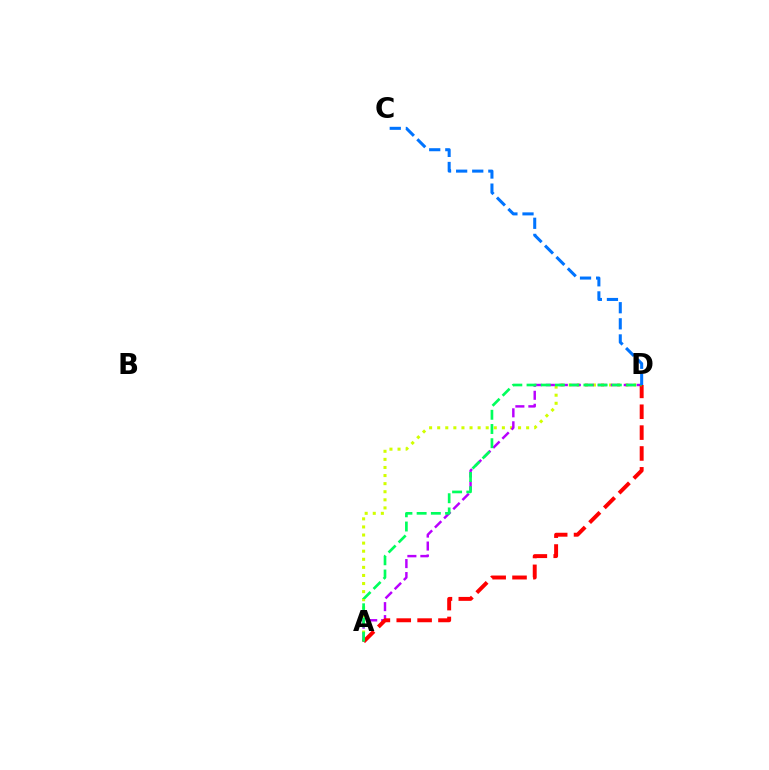{('A', 'D'): [{'color': '#d1ff00', 'line_style': 'dotted', 'thickness': 2.2}, {'color': '#b900ff', 'line_style': 'dashed', 'thickness': 1.76}, {'color': '#ff0000', 'line_style': 'dashed', 'thickness': 2.83}, {'color': '#00ff5c', 'line_style': 'dashed', 'thickness': 1.93}], ('C', 'D'): [{'color': '#0074ff', 'line_style': 'dashed', 'thickness': 2.19}]}